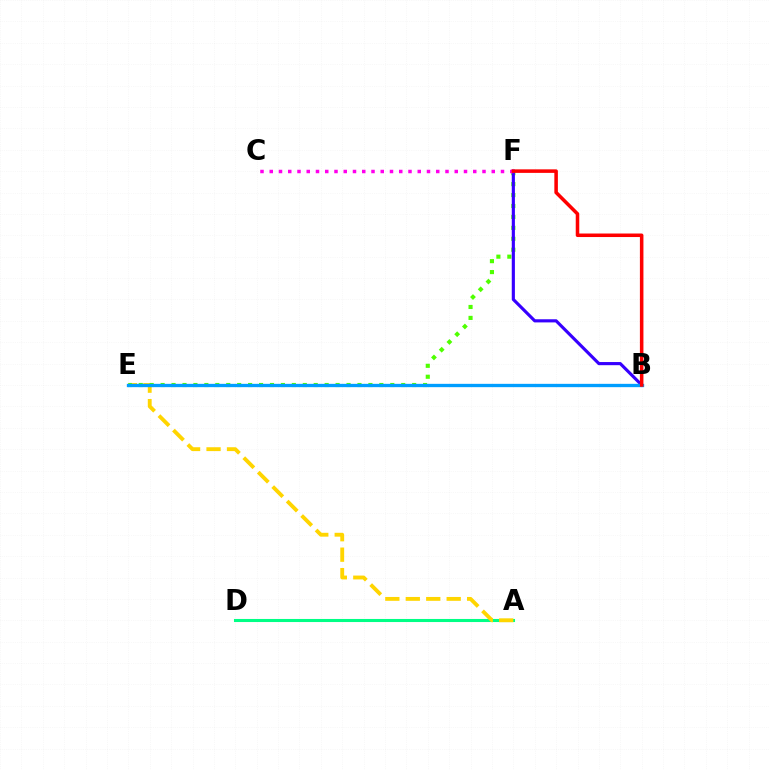{('A', 'D'): [{'color': '#00ff86', 'line_style': 'solid', 'thickness': 2.21}], ('A', 'E'): [{'color': '#ffd500', 'line_style': 'dashed', 'thickness': 2.78}], ('E', 'F'): [{'color': '#4fff00', 'line_style': 'dotted', 'thickness': 2.97}], ('B', 'F'): [{'color': '#3700ff', 'line_style': 'solid', 'thickness': 2.26}, {'color': '#ff0000', 'line_style': 'solid', 'thickness': 2.54}], ('C', 'F'): [{'color': '#ff00ed', 'line_style': 'dotted', 'thickness': 2.51}], ('B', 'E'): [{'color': '#009eff', 'line_style': 'solid', 'thickness': 2.4}]}